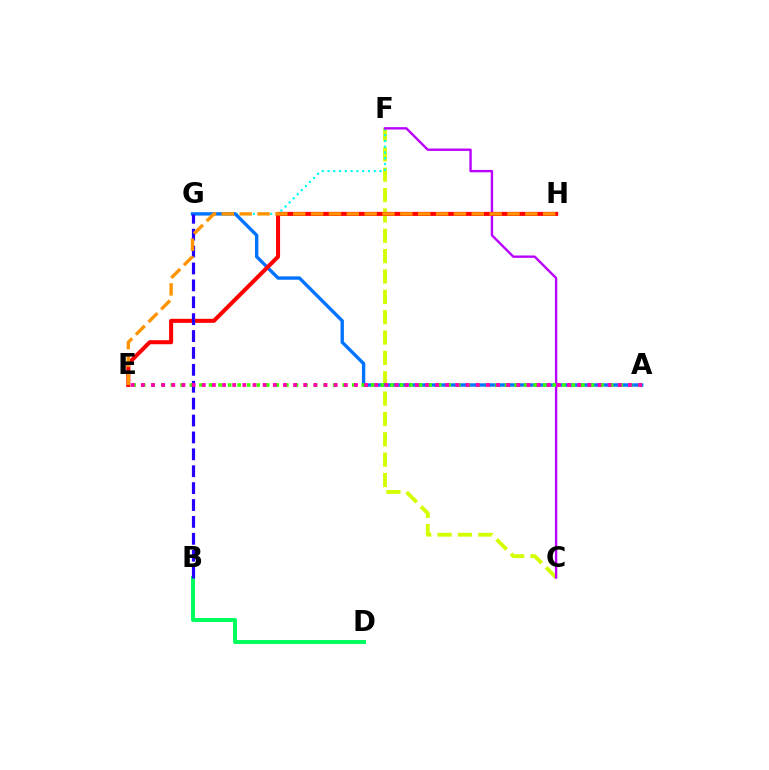{('C', 'F'): [{'color': '#d1ff00', 'line_style': 'dashed', 'thickness': 2.77}, {'color': '#b900ff', 'line_style': 'solid', 'thickness': 1.71}], ('F', 'G'): [{'color': '#00fff6', 'line_style': 'dotted', 'thickness': 1.57}], ('A', 'G'): [{'color': '#0074ff', 'line_style': 'solid', 'thickness': 2.43}], ('B', 'D'): [{'color': '#00ff5c', 'line_style': 'solid', 'thickness': 2.84}], ('E', 'H'): [{'color': '#ff0000', 'line_style': 'solid', 'thickness': 2.91}, {'color': '#ff9400', 'line_style': 'dashed', 'thickness': 2.43}], ('B', 'G'): [{'color': '#2500ff', 'line_style': 'dashed', 'thickness': 2.3}], ('A', 'E'): [{'color': '#3dff00', 'line_style': 'dotted', 'thickness': 2.59}, {'color': '#ff00ac', 'line_style': 'dotted', 'thickness': 2.76}]}